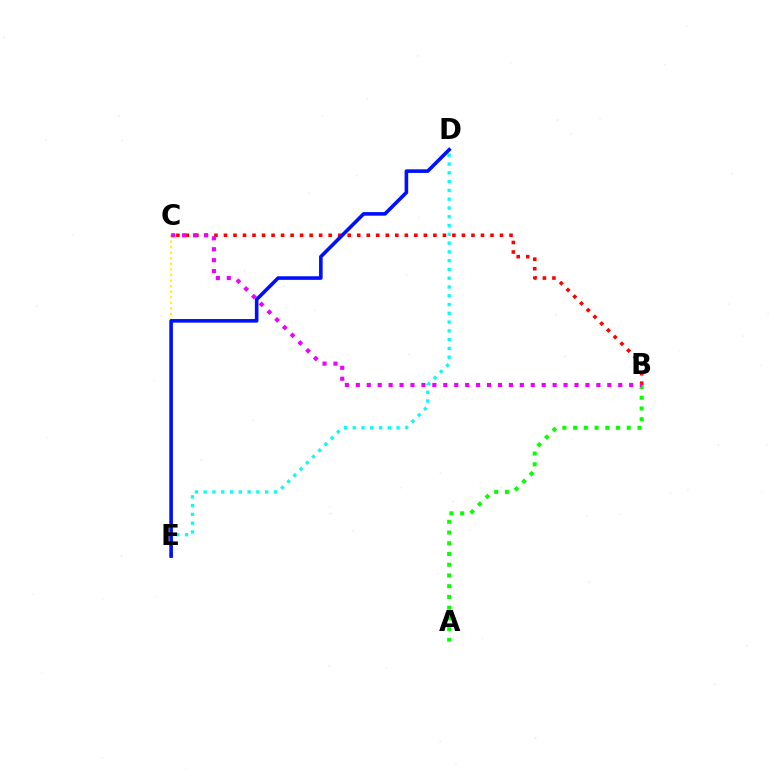{('B', 'C'): [{'color': '#ff0000', 'line_style': 'dotted', 'thickness': 2.59}, {'color': '#ee00ff', 'line_style': 'dotted', 'thickness': 2.97}], ('C', 'E'): [{'color': '#fcf500', 'line_style': 'dotted', 'thickness': 1.51}], ('D', 'E'): [{'color': '#00fff6', 'line_style': 'dotted', 'thickness': 2.39}, {'color': '#0010ff', 'line_style': 'solid', 'thickness': 2.59}], ('A', 'B'): [{'color': '#08ff00', 'line_style': 'dotted', 'thickness': 2.92}]}